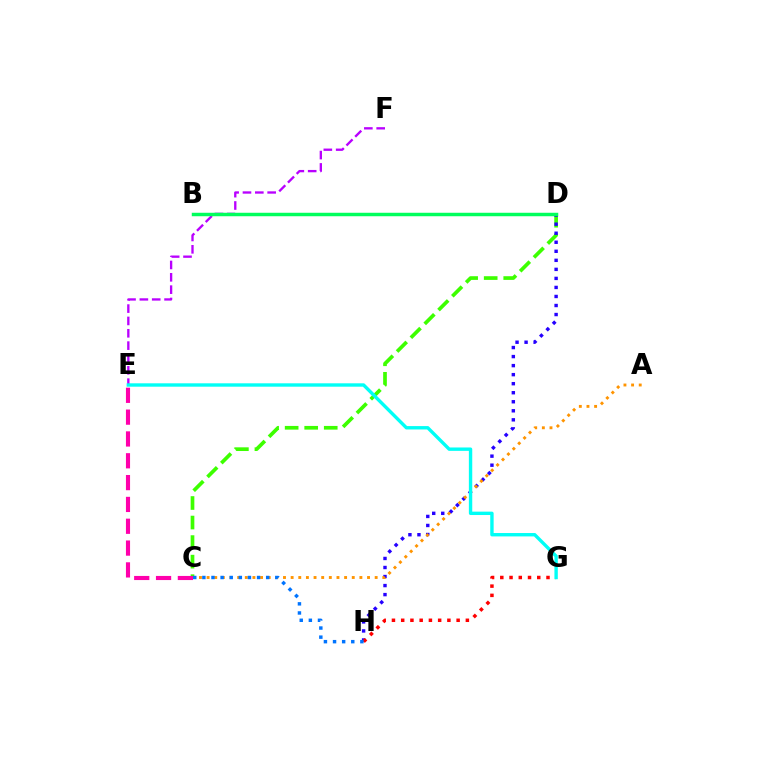{('C', 'D'): [{'color': '#3dff00', 'line_style': 'dashed', 'thickness': 2.65}], ('D', 'H'): [{'color': '#2500ff', 'line_style': 'dotted', 'thickness': 2.45}], ('A', 'C'): [{'color': '#ff9400', 'line_style': 'dotted', 'thickness': 2.08}], ('C', 'E'): [{'color': '#ff00ac', 'line_style': 'dashed', 'thickness': 2.96}], ('E', 'F'): [{'color': '#b900ff', 'line_style': 'dashed', 'thickness': 1.68}], ('G', 'H'): [{'color': '#ff0000', 'line_style': 'dotted', 'thickness': 2.51}], ('B', 'D'): [{'color': '#d1ff00', 'line_style': 'dotted', 'thickness': 1.85}, {'color': '#00ff5c', 'line_style': 'solid', 'thickness': 2.5}], ('C', 'H'): [{'color': '#0074ff', 'line_style': 'dotted', 'thickness': 2.48}], ('E', 'G'): [{'color': '#00fff6', 'line_style': 'solid', 'thickness': 2.44}]}